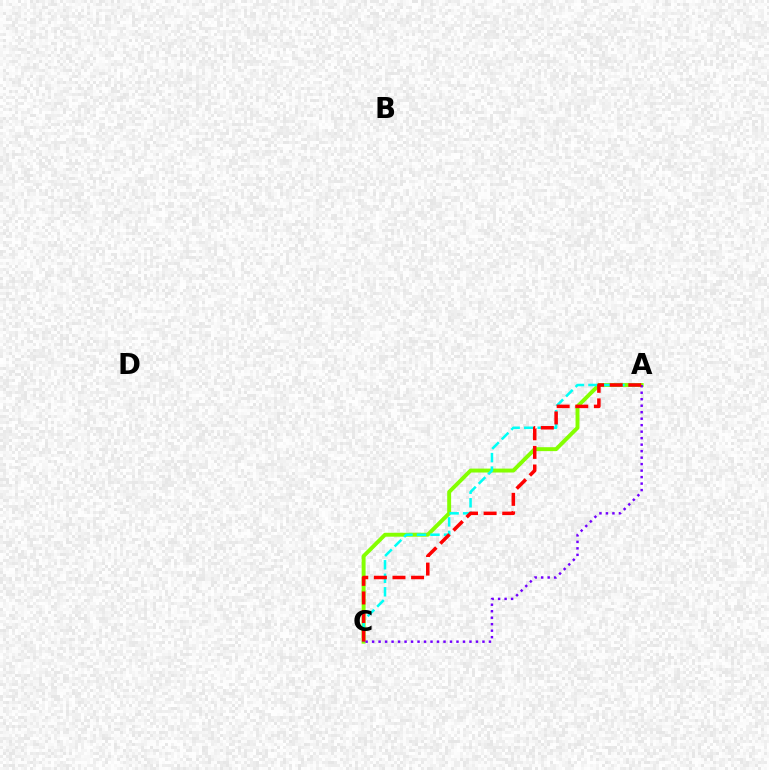{('A', 'C'): [{'color': '#84ff00', 'line_style': 'solid', 'thickness': 2.83}, {'color': '#00fff6', 'line_style': 'dashed', 'thickness': 1.83}, {'color': '#7200ff', 'line_style': 'dotted', 'thickness': 1.76}, {'color': '#ff0000', 'line_style': 'dashed', 'thickness': 2.53}]}